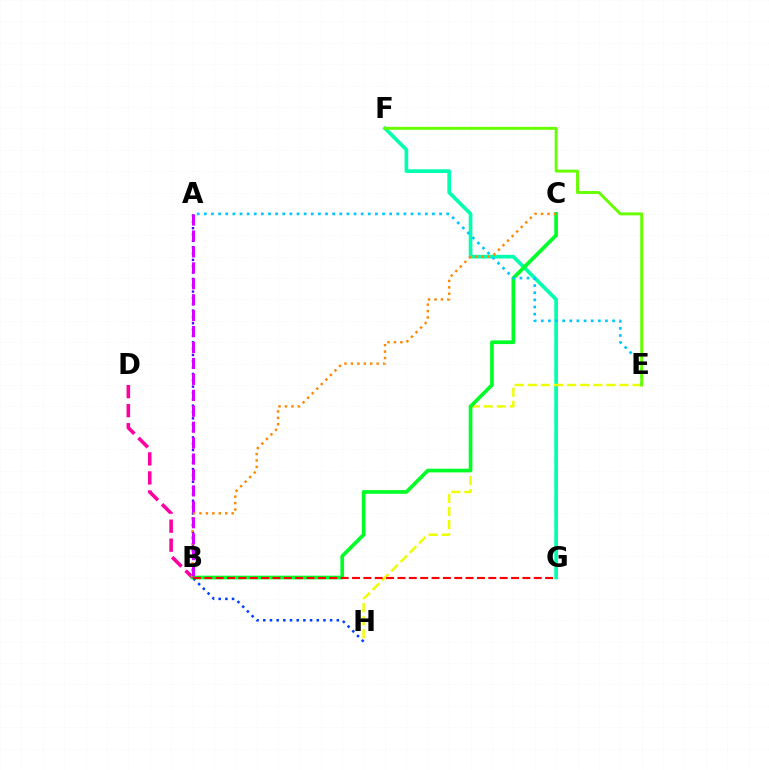{('F', 'G'): [{'color': '#00ffaf', 'line_style': 'solid', 'thickness': 2.64}], ('E', 'H'): [{'color': '#eeff00', 'line_style': 'dashed', 'thickness': 1.78}], ('B', 'D'): [{'color': '#ff00a0', 'line_style': 'dashed', 'thickness': 2.58}], ('B', 'H'): [{'color': '#003fff', 'line_style': 'dotted', 'thickness': 1.82}], ('B', 'C'): [{'color': '#00ff27', 'line_style': 'solid', 'thickness': 2.65}, {'color': '#ff8800', 'line_style': 'dotted', 'thickness': 1.75}], ('B', 'G'): [{'color': '#ff0000', 'line_style': 'dashed', 'thickness': 1.54}], ('A', 'B'): [{'color': '#4f00ff', 'line_style': 'dotted', 'thickness': 1.72}, {'color': '#d600ff', 'line_style': 'dashed', 'thickness': 2.16}], ('A', 'E'): [{'color': '#00c7ff', 'line_style': 'dotted', 'thickness': 1.94}], ('E', 'F'): [{'color': '#66ff00', 'line_style': 'solid', 'thickness': 2.1}]}